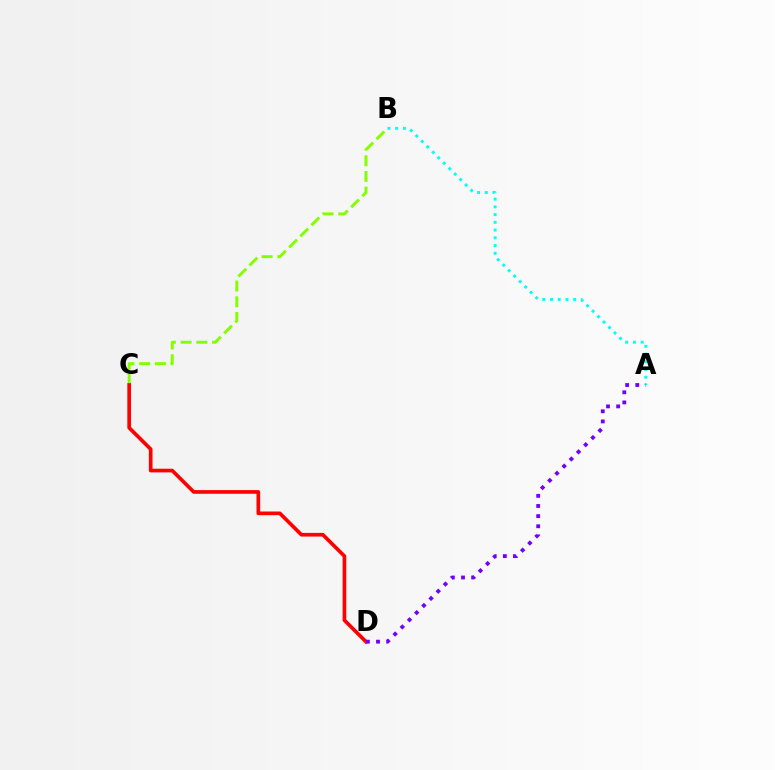{('B', 'C'): [{'color': '#84ff00', 'line_style': 'dashed', 'thickness': 2.13}], ('C', 'D'): [{'color': '#ff0000', 'line_style': 'solid', 'thickness': 2.65}], ('A', 'B'): [{'color': '#00fff6', 'line_style': 'dotted', 'thickness': 2.1}], ('A', 'D'): [{'color': '#7200ff', 'line_style': 'dotted', 'thickness': 2.75}]}